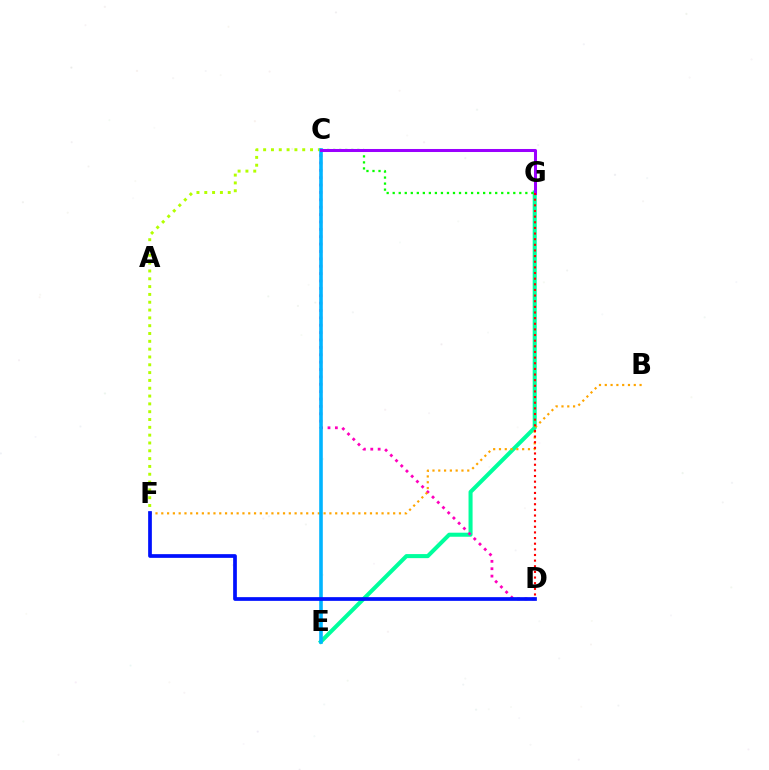{('E', 'G'): [{'color': '#00ff9d', 'line_style': 'solid', 'thickness': 2.91}], ('C', 'D'): [{'color': '#ff00bd', 'line_style': 'dotted', 'thickness': 2.0}], ('C', 'G'): [{'color': '#08ff00', 'line_style': 'dotted', 'thickness': 1.64}, {'color': '#9b00ff', 'line_style': 'solid', 'thickness': 2.18}], ('C', 'F'): [{'color': '#b3ff00', 'line_style': 'dotted', 'thickness': 2.12}], ('B', 'F'): [{'color': '#ffa500', 'line_style': 'dotted', 'thickness': 1.57}], ('C', 'E'): [{'color': '#00b5ff', 'line_style': 'solid', 'thickness': 2.59}], ('D', 'G'): [{'color': '#ff0000', 'line_style': 'dotted', 'thickness': 1.53}], ('D', 'F'): [{'color': '#0010ff', 'line_style': 'solid', 'thickness': 2.67}]}